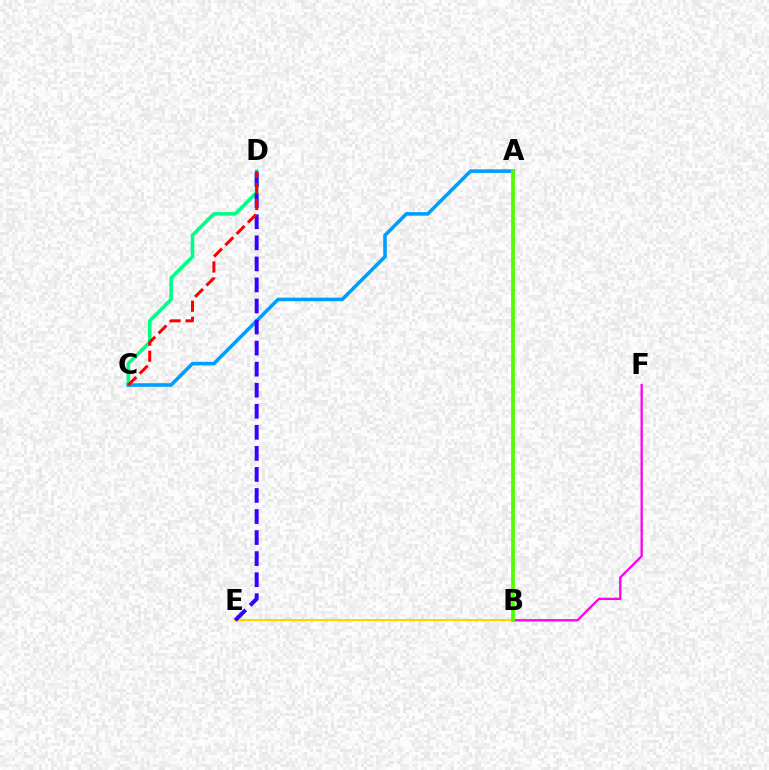{('C', 'D'): [{'color': '#00ff86', 'line_style': 'solid', 'thickness': 2.58}, {'color': '#ff0000', 'line_style': 'dashed', 'thickness': 2.18}], ('A', 'C'): [{'color': '#009eff', 'line_style': 'solid', 'thickness': 2.58}], ('B', 'E'): [{'color': '#ffd500', 'line_style': 'solid', 'thickness': 1.52}], ('D', 'E'): [{'color': '#3700ff', 'line_style': 'dashed', 'thickness': 2.86}], ('B', 'F'): [{'color': '#ff00ed', 'line_style': 'solid', 'thickness': 1.65}], ('A', 'B'): [{'color': '#4fff00', 'line_style': 'solid', 'thickness': 2.7}]}